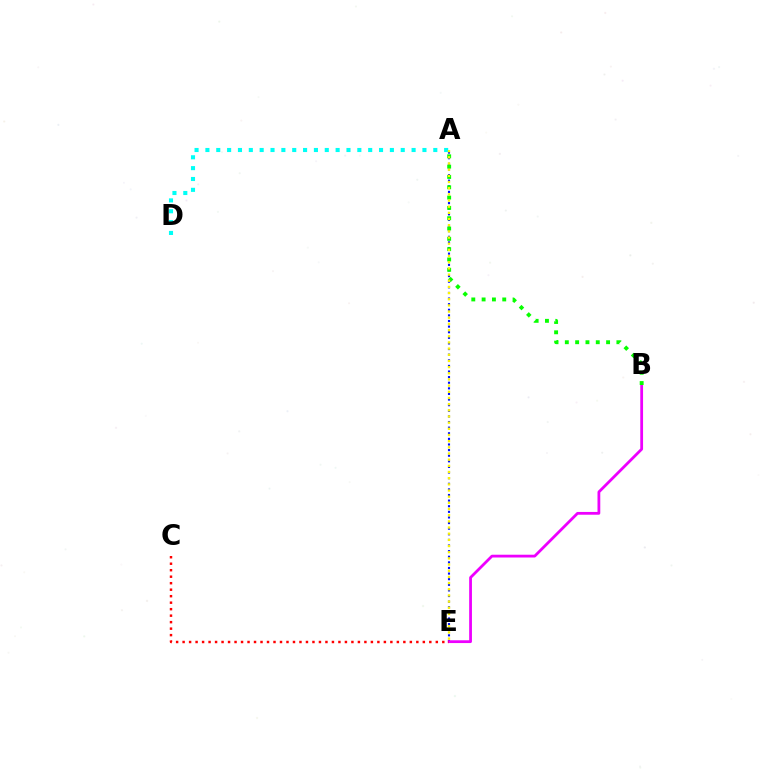{('A', 'E'): [{'color': '#0010ff', 'line_style': 'dotted', 'thickness': 1.53}, {'color': '#fcf500', 'line_style': 'dotted', 'thickness': 1.68}], ('B', 'E'): [{'color': '#ee00ff', 'line_style': 'solid', 'thickness': 2.0}], ('C', 'E'): [{'color': '#ff0000', 'line_style': 'dotted', 'thickness': 1.76}], ('A', 'B'): [{'color': '#08ff00', 'line_style': 'dotted', 'thickness': 2.8}], ('A', 'D'): [{'color': '#00fff6', 'line_style': 'dotted', 'thickness': 2.95}]}